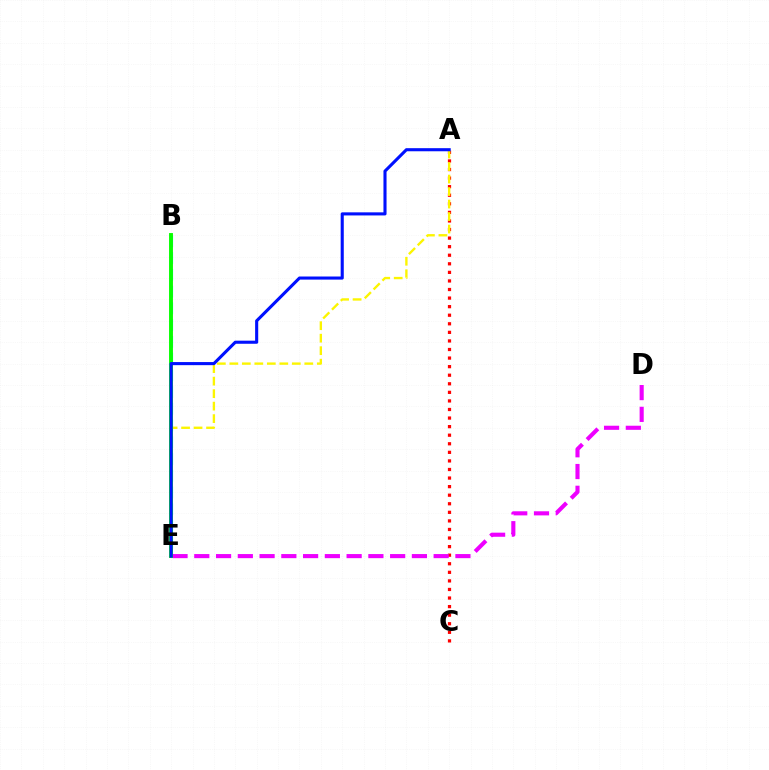{('A', 'C'): [{'color': '#ff0000', 'line_style': 'dotted', 'thickness': 2.33}], ('A', 'E'): [{'color': '#fcf500', 'line_style': 'dashed', 'thickness': 1.7}, {'color': '#0010ff', 'line_style': 'solid', 'thickness': 2.23}], ('B', 'E'): [{'color': '#00fff6', 'line_style': 'dashed', 'thickness': 2.27}, {'color': '#08ff00', 'line_style': 'solid', 'thickness': 2.81}], ('D', 'E'): [{'color': '#ee00ff', 'line_style': 'dashed', 'thickness': 2.96}]}